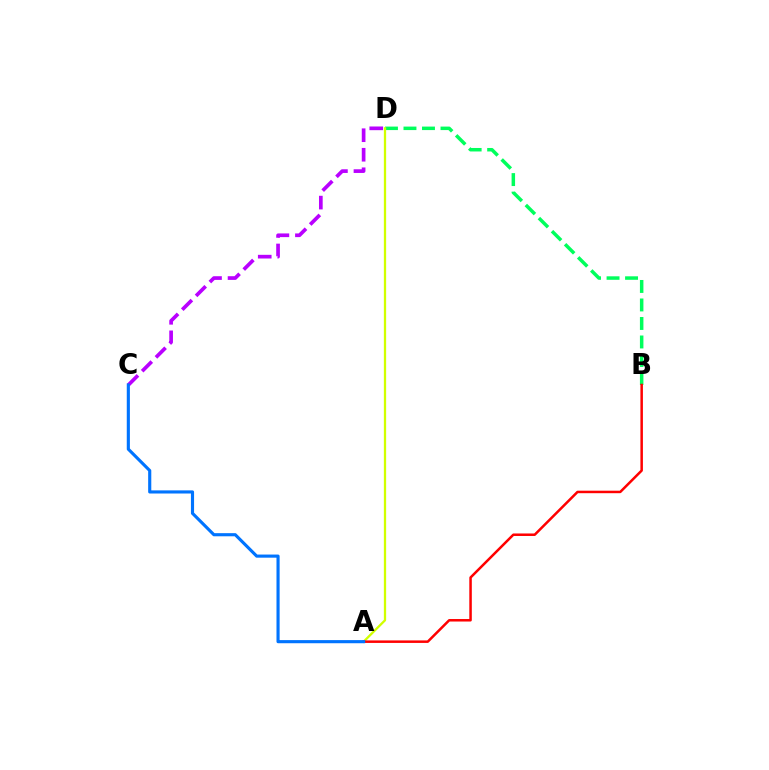{('C', 'D'): [{'color': '#b900ff', 'line_style': 'dashed', 'thickness': 2.65}], ('B', 'D'): [{'color': '#00ff5c', 'line_style': 'dashed', 'thickness': 2.51}], ('A', 'D'): [{'color': '#d1ff00', 'line_style': 'solid', 'thickness': 1.64}], ('A', 'B'): [{'color': '#ff0000', 'line_style': 'solid', 'thickness': 1.8}], ('A', 'C'): [{'color': '#0074ff', 'line_style': 'solid', 'thickness': 2.25}]}